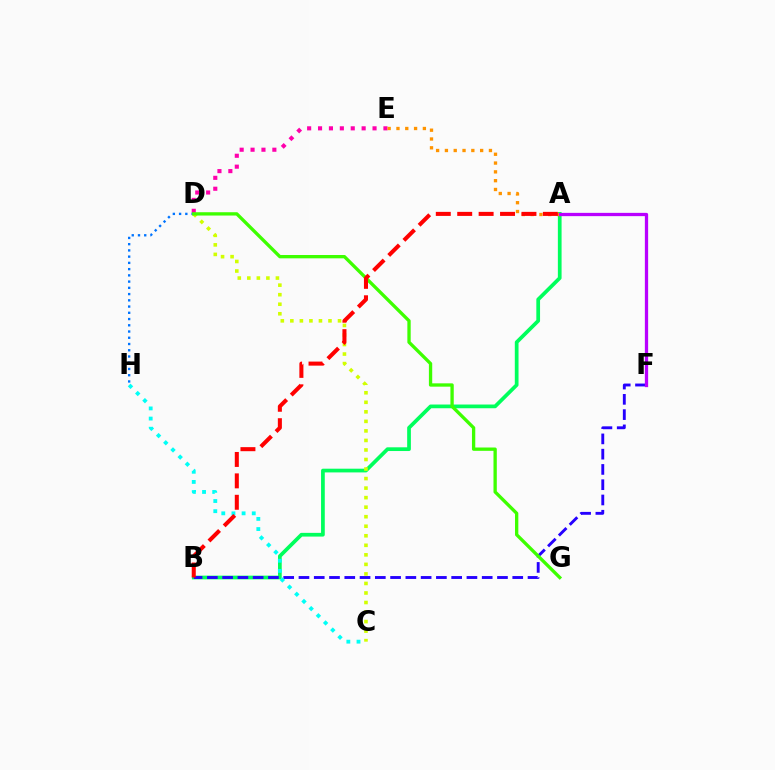{('A', 'B'): [{'color': '#00ff5c', 'line_style': 'solid', 'thickness': 2.68}, {'color': '#ff0000', 'line_style': 'dashed', 'thickness': 2.91}], ('B', 'F'): [{'color': '#2500ff', 'line_style': 'dashed', 'thickness': 2.07}], ('D', 'E'): [{'color': '#ff00ac', 'line_style': 'dotted', 'thickness': 2.96}], ('D', 'H'): [{'color': '#0074ff', 'line_style': 'dotted', 'thickness': 1.7}], ('A', 'E'): [{'color': '#ff9400', 'line_style': 'dotted', 'thickness': 2.39}], ('C', 'H'): [{'color': '#00fff6', 'line_style': 'dotted', 'thickness': 2.76}], ('C', 'D'): [{'color': '#d1ff00', 'line_style': 'dotted', 'thickness': 2.59}], ('A', 'F'): [{'color': '#b900ff', 'line_style': 'solid', 'thickness': 2.36}], ('D', 'G'): [{'color': '#3dff00', 'line_style': 'solid', 'thickness': 2.39}]}